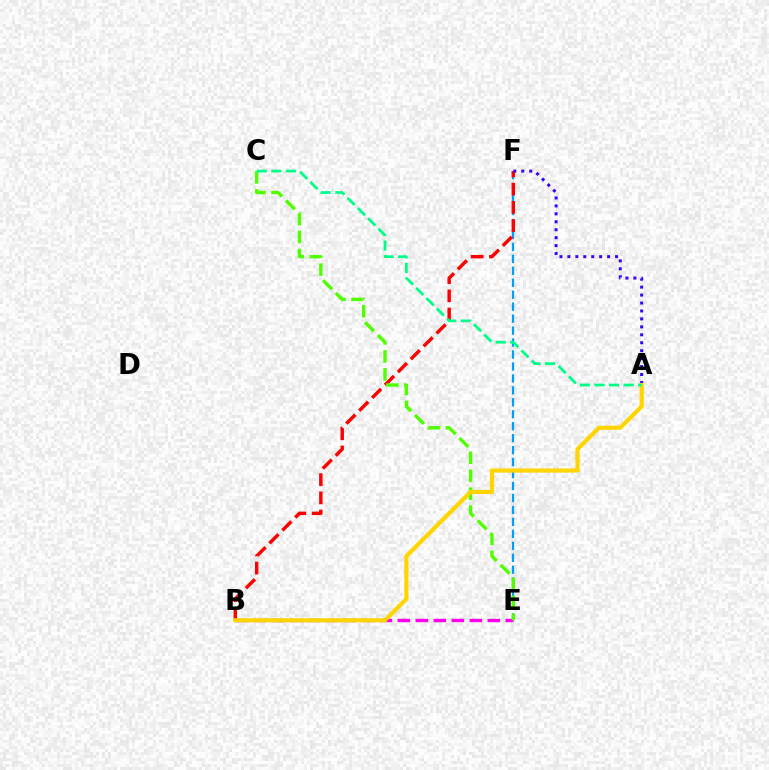{('E', 'F'): [{'color': '#009eff', 'line_style': 'dashed', 'thickness': 1.62}], ('B', 'E'): [{'color': '#ff00ed', 'line_style': 'dashed', 'thickness': 2.45}], ('B', 'F'): [{'color': '#ff0000', 'line_style': 'dashed', 'thickness': 2.48}], ('C', 'E'): [{'color': '#4fff00', 'line_style': 'dashed', 'thickness': 2.44}], ('A', 'F'): [{'color': '#3700ff', 'line_style': 'dotted', 'thickness': 2.16}], ('A', 'B'): [{'color': '#ffd500', 'line_style': 'solid', 'thickness': 3.0}], ('A', 'C'): [{'color': '#00ff86', 'line_style': 'dashed', 'thickness': 1.98}]}